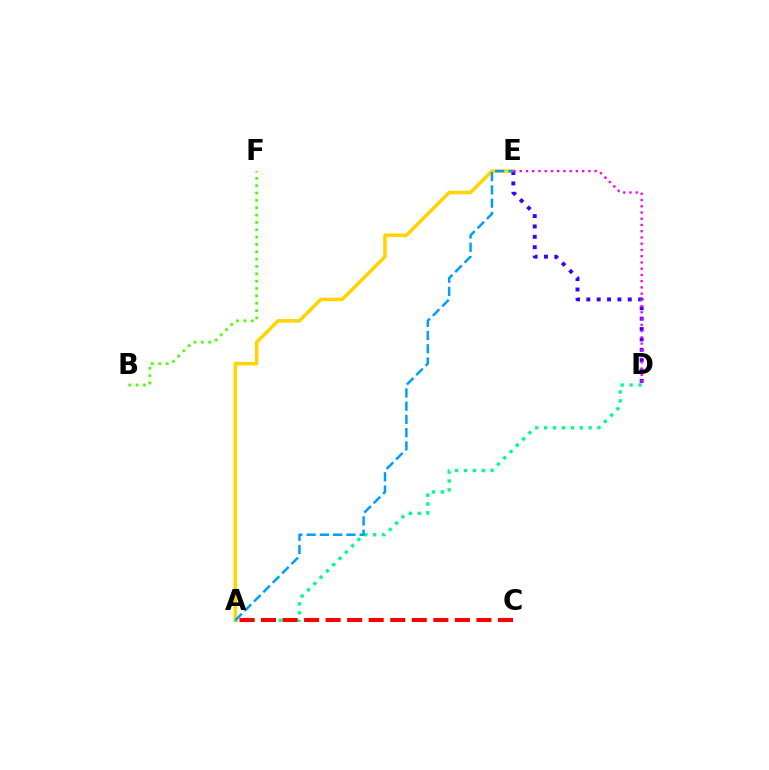{('B', 'F'): [{'color': '#4fff00', 'line_style': 'dotted', 'thickness': 2.0}], ('A', 'E'): [{'color': '#ffd500', 'line_style': 'solid', 'thickness': 2.55}, {'color': '#009eff', 'line_style': 'dashed', 'thickness': 1.8}], ('D', 'E'): [{'color': '#3700ff', 'line_style': 'dotted', 'thickness': 2.82}, {'color': '#ff00ed', 'line_style': 'dotted', 'thickness': 1.7}], ('A', 'D'): [{'color': '#00ff86', 'line_style': 'dotted', 'thickness': 2.42}], ('A', 'C'): [{'color': '#ff0000', 'line_style': 'dashed', 'thickness': 2.93}]}